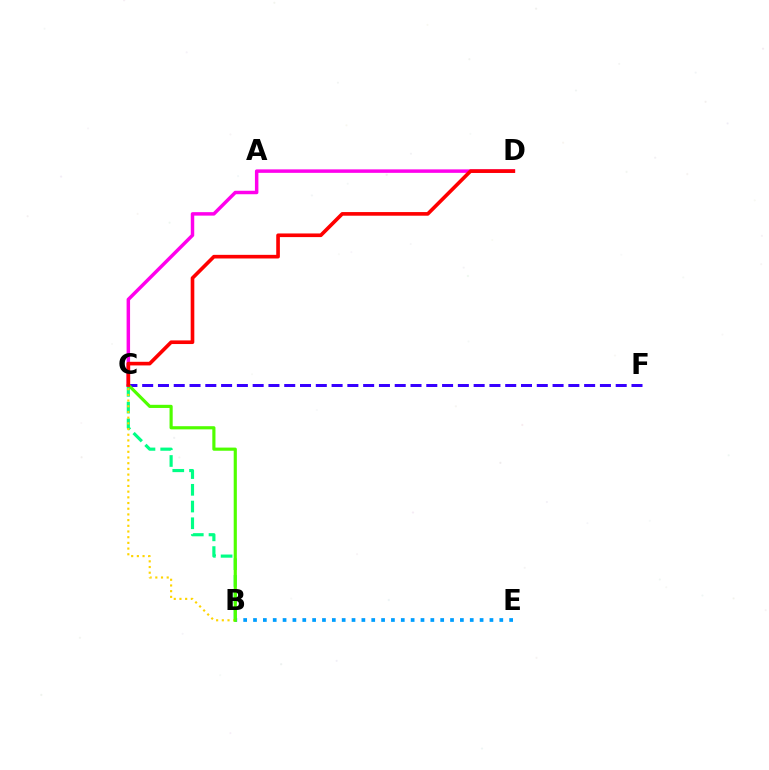{('C', 'F'): [{'color': '#3700ff', 'line_style': 'dashed', 'thickness': 2.14}], ('B', 'C'): [{'color': '#00ff86', 'line_style': 'dashed', 'thickness': 2.27}, {'color': '#ffd500', 'line_style': 'dotted', 'thickness': 1.55}, {'color': '#4fff00', 'line_style': 'solid', 'thickness': 2.27}], ('B', 'E'): [{'color': '#009eff', 'line_style': 'dotted', 'thickness': 2.68}], ('C', 'D'): [{'color': '#ff00ed', 'line_style': 'solid', 'thickness': 2.5}, {'color': '#ff0000', 'line_style': 'solid', 'thickness': 2.62}]}